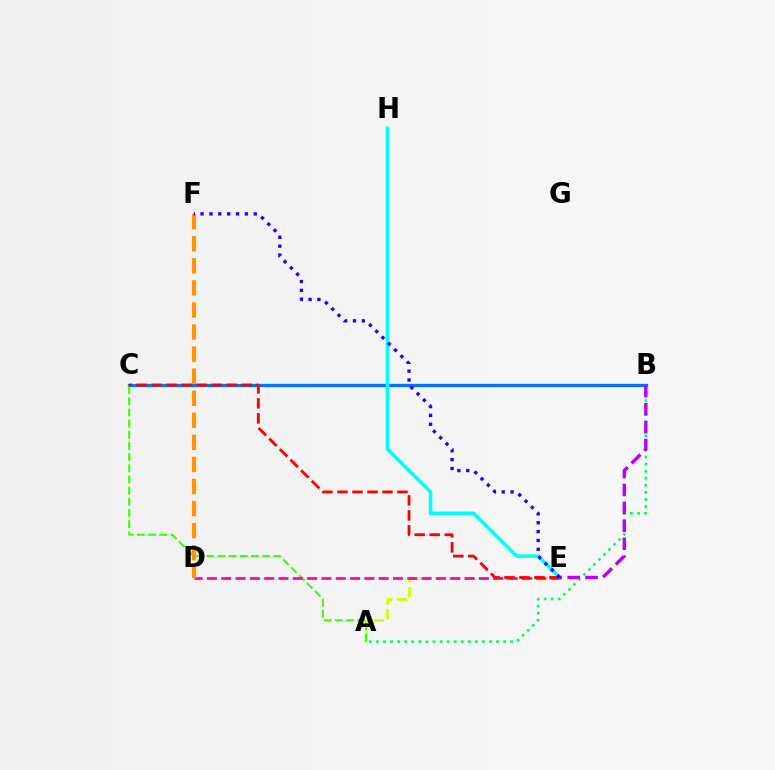{('B', 'C'): [{'color': '#0074ff', 'line_style': 'solid', 'thickness': 2.37}], ('A', 'E'): [{'color': '#d1ff00', 'line_style': 'dashed', 'thickness': 2.0}], ('A', 'C'): [{'color': '#3dff00', 'line_style': 'dashed', 'thickness': 1.52}], ('D', 'E'): [{'color': '#ff00ac', 'line_style': 'dashed', 'thickness': 1.94}], ('E', 'H'): [{'color': '#00fff6', 'line_style': 'solid', 'thickness': 2.57}], ('D', 'F'): [{'color': '#ff9400', 'line_style': 'dashed', 'thickness': 3.0}], ('C', 'E'): [{'color': '#ff0000', 'line_style': 'dashed', 'thickness': 2.04}], ('A', 'B'): [{'color': '#00ff5c', 'line_style': 'dotted', 'thickness': 1.92}], ('B', 'E'): [{'color': '#b900ff', 'line_style': 'dashed', 'thickness': 2.44}], ('E', 'F'): [{'color': '#2500ff', 'line_style': 'dotted', 'thickness': 2.41}]}